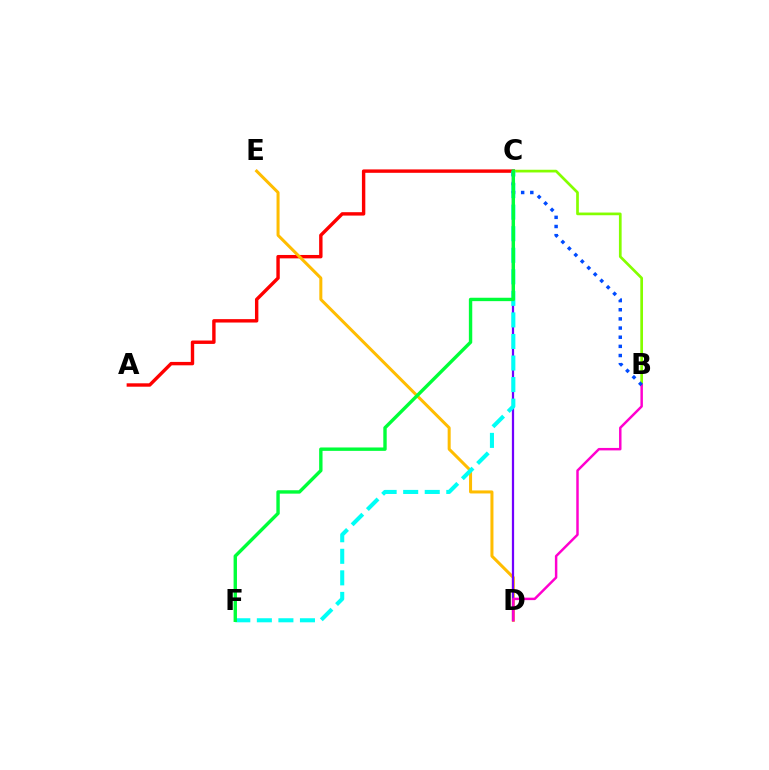{('A', 'C'): [{'color': '#ff0000', 'line_style': 'solid', 'thickness': 2.45}], ('B', 'C'): [{'color': '#84ff00', 'line_style': 'solid', 'thickness': 1.95}, {'color': '#004bff', 'line_style': 'dotted', 'thickness': 2.49}], ('D', 'E'): [{'color': '#ffbd00', 'line_style': 'solid', 'thickness': 2.18}], ('C', 'D'): [{'color': '#7200ff', 'line_style': 'solid', 'thickness': 1.61}], ('B', 'D'): [{'color': '#ff00cf', 'line_style': 'solid', 'thickness': 1.78}], ('C', 'F'): [{'color': '#00fff6', 'line_style': 'dashed', 'thickness': 2.93}, {'color': '#00ff39', 'line_style': 'solid', 'thickness': 2.44}]}